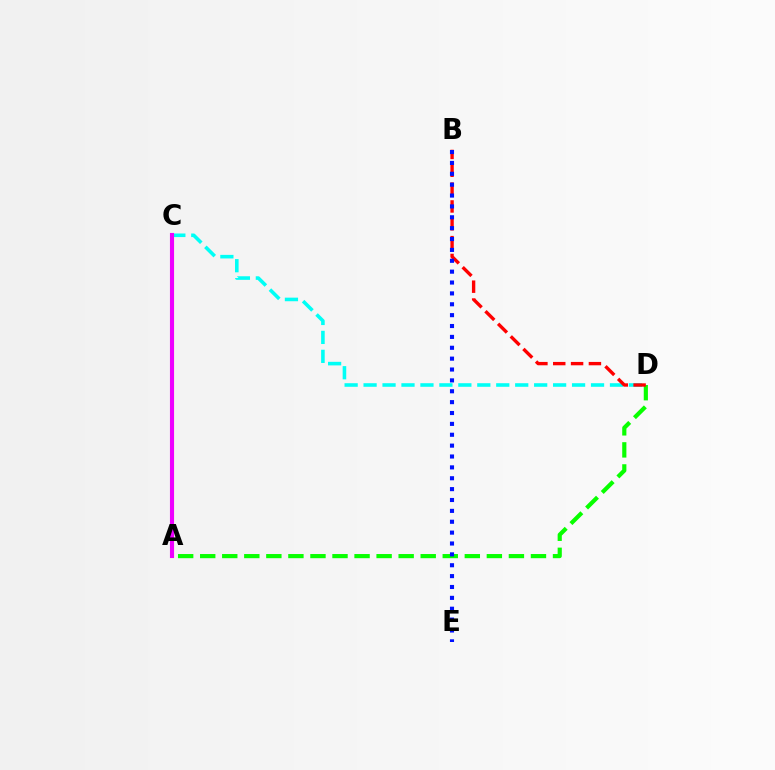{('A', 'C'): [{'color': '#fcf500', 'line_style': 'solid', 'thickness': 2.19}, {'color': '#ee00ff', 'line_style': 'solid', 'thickness': 2.96}], ('A', 'D'): [{'color': '#08ff00', 'line_style': 'dashed', 'thickness': 3.0}], ('C', 'D'): [{'color': '#00fff6', 'line_style': 'dashed', 'thickness': 2.57}], ('B', 'D'): [{'color': '#ff0000', 'line_style': 'dashed', 'thickness': 2.42}], ('B', 'E'): [{'color': '#0010ff', 'line_style': 'dotted', 'thickness': 2.95}]}